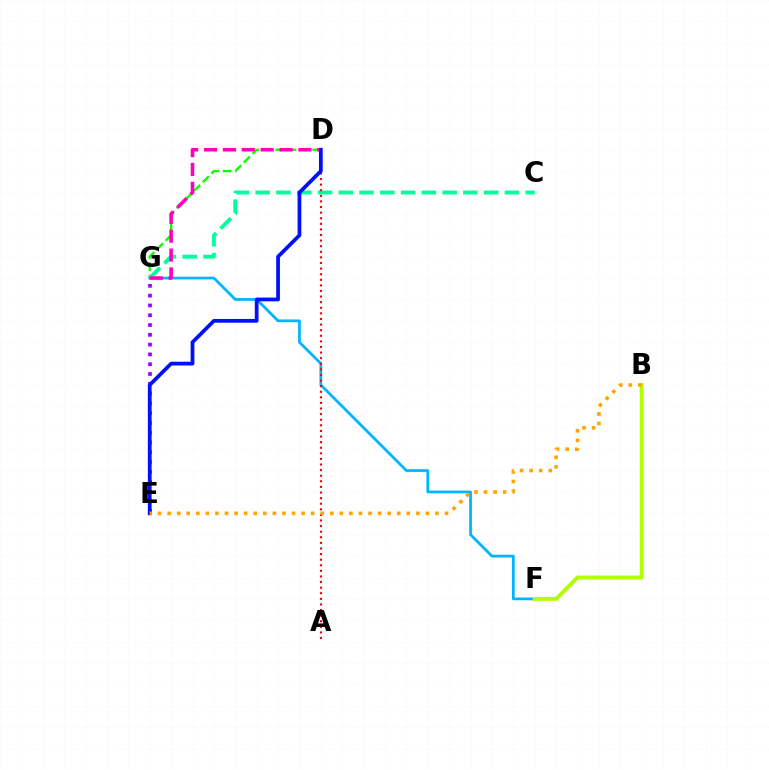{('E', 'G'): [{'color': '#9b00ff', 'line_style': 'dotted', 'thickness': 2.66}], ('D', 'G'): [{'color': '#08ff00', 'line_style': 'dashed', 'thickness': 1.67}, {'color': '#ff00bd', 'line_style': 'dashed', 'thickness': 2.57}], ('F', 'G'): [{'color': '#00b5ff', 'line_style': 'solid', 'thickness': 1.97}], ('C', 'G'): [{'color': '#00ff9d', 'line_style': 'dashed', 'thickness': 2.82}], ('B', 'F'): [{'color': '#b3ff00', 'line_style': 'solid', 'thickness': 2.82}], ('A', 'D'): [{'color': '#ff0000', 'line_style': 'dotted', 'thickness': 1.52}], ('D', 'E'): [{'color': '#0010ff', 'line_style': 'solid', 'thickness': 2.71}], ('B', 'E'): [{'color': '#ffa500', 'line_style': 'dotted', 'thickness': 2.6}]}